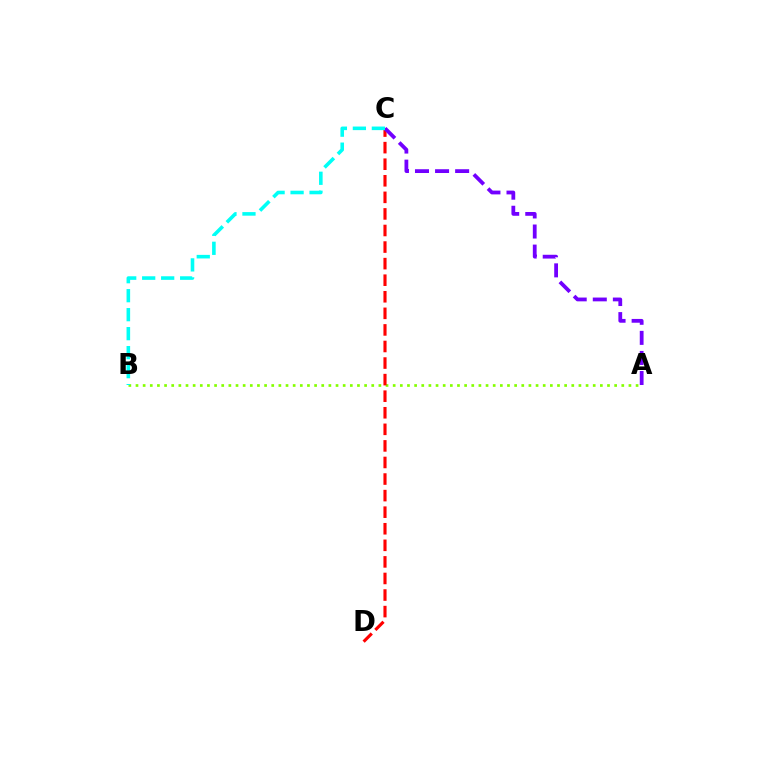{('A', 'B'): [{'color': '#84ff00', 'line_style': 'dotted', 'thickness': 1.94}], ('C', 'D'): [{'color': '#ff0000', 'line_style': 'dashed', 'thickness': 2.25}], ('A', 'C'): [{'color': '#7200ff', 'line_style': 'dashed', 'thickness': 2.73}], ('B', 'C'): [{'color': '#00fff6', 'line_style': 'dashed', 'thickness': 2.58}]}